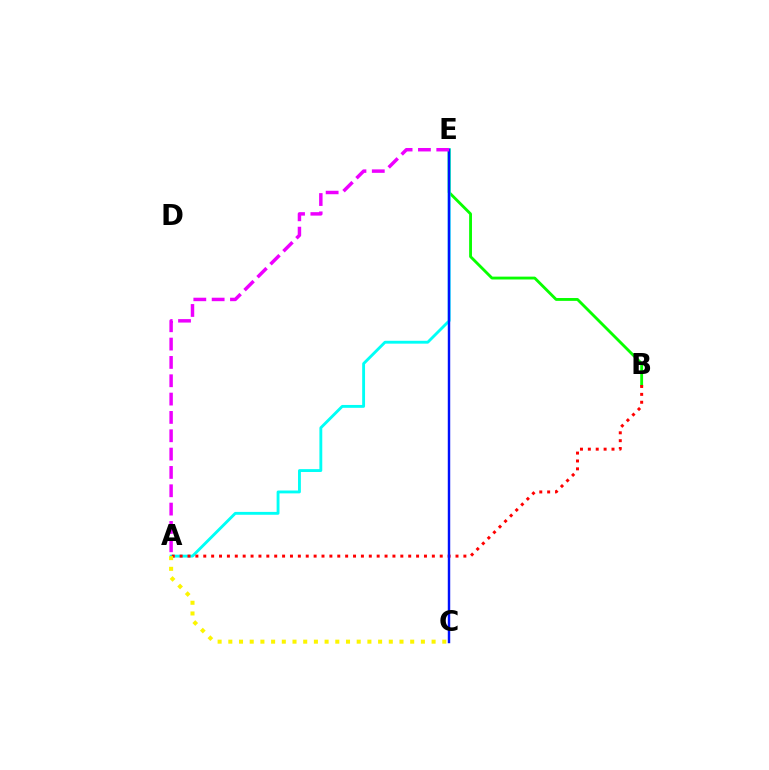{('B', 'E'): [{'color': '#08ff00', 'line_style': 'solid', 'thickness': 2.05}], ('A', 'E'): [{'color': '#00fff6', 'line_style': 'solid', 'thickness': 2.06}, {'color': '#ee00ff', 'line_style': 'dashed', 'thickness': 2.49}], ('A', 'B'): [{'color': '#ff0000', 'line_style': 'dotted', 'thickness': 2.14}], ('A', 'C'): [{'color': '#fcf500', 'line_style': 'dotted', 'thickness': 2.91}], ('C', 'E'): [{'color': '#0010ff', 'line_style': 'solid', 'thickness': 1.76}]}